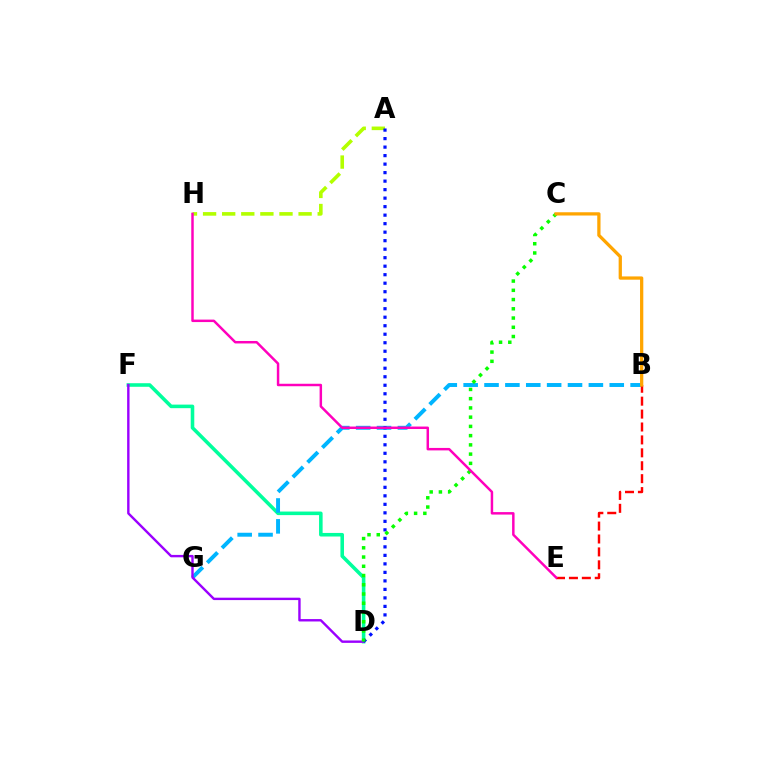{('D', 'F'): [{'color': '#00ff9d', 'line_style': 'solid', 'thickness': 2.57}, {'color': '#9b00ff', 'line_style': 'solid', 'thickness': 1.73}], ('B', 'G'): [{'color': '#00b5ff', 'line_style': 'dashed', 'thickness': 2.84}], ('A', 'H'): [{'color': '#b3ff00', 'line_style': 'dashed', 'thickness': 2.6}], ('A', 'D'): [{'color': '#0010ff', 'line_style': 'dotted', 'thickness': 2.31}], ('B', 'E'): [{'color': '#ff0000', 'line_style': 'dashed', 'thickness': 1.75}], ('C', 'D'): [{'color': '#08ff00', 'line_style': 'dotted', 'thickness': 2.51}], ('B', 'C'): [{'color': '#ffa500', 'line_style': 'solid', 'thickness': 2.35}], ('E', 'H'): [{'color': '#ff00bd', 'line_style': 'solid', 'thickness': 1.78}]}